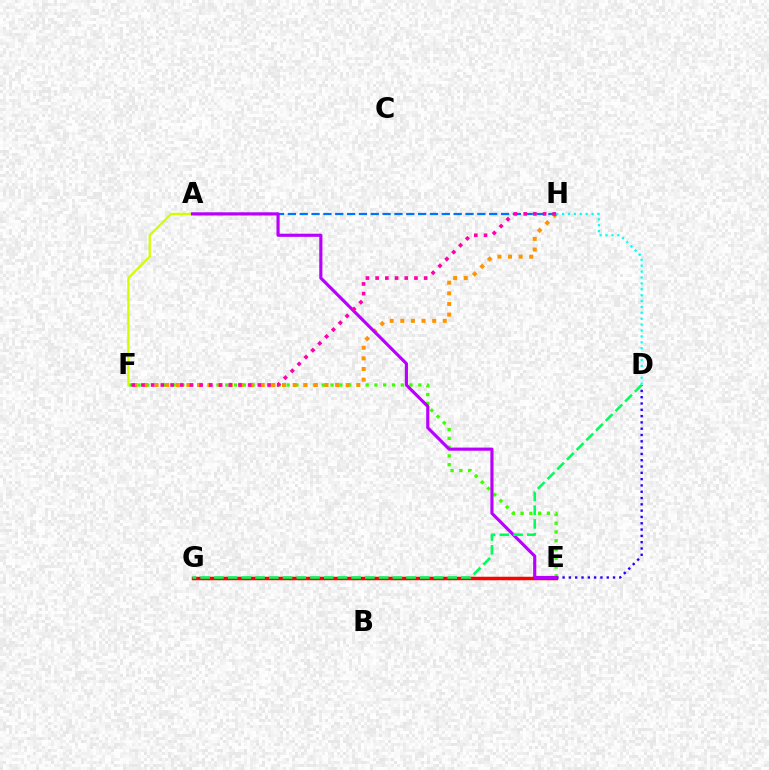{('A', 'H'): [{'color': '#0074ff', 'line_style': 'dashed', 'thickness': 1.61}], ('E', 'F'): [{'color': '#3dff00', 'line_style': 'dotted', 'thickness': 2.38}], ('E', 'G'): [{'color': '#ff0000', 'line_style': 'solid', 'thickness': 2.52}], ('F', 'H'): [{'color': '#ff9400', 'line_style': 'dotted', 'thickness': 2.89}, {'color': '#ff00ac', 'line_style': 'dotted', 'thickness': 2.64}], ('A', 'F'): [{'color': '#d1ff00', 'line_style': 'solid', 'thickness': 1.64}], ('D', 'E'): [{'color': '#2500ff', 'line_style': 'dotted', 'thickness': 1.71}], ('A', 'E'): [{'color': '#b900ff', 'line_style': 'solid', 'thickness': 2.27}], ('D', 'H'): [{'color': '#00fff6', 'line_style': 'dotted', 'thickness': 1.6}], ('D', 'G'): [{'color': '#00ff5c', 'line_style': 'dashed', 'thickness': 1.86}]}